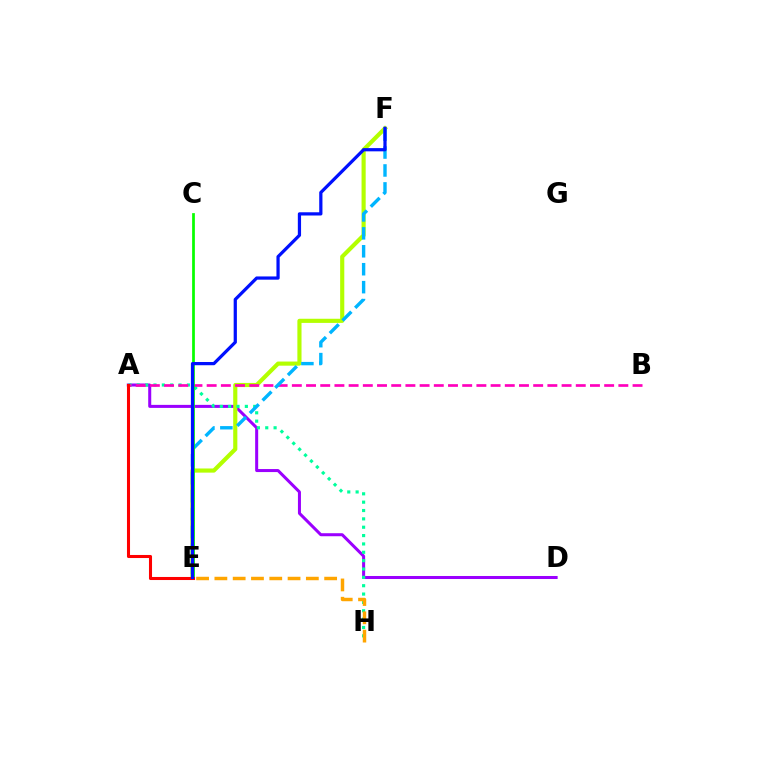{('A', 'D'): [{'color': '#9b00ff', 'line_style': 'solid', 'thickness': 2.18}], ('E', 'F'): [{'color': '#b3ff00', 'line_style': 'solid', 'thickness': 2.98}, {'color': '#00b5ff', 'line_style': 'dashed', 'thickness': 2.44}, {'color': '#0010ff', 'line_style': 'solid', 'thickness': 2.32}], ('A', 'H'): [{'color': '#00ff9d', 'line_style': 'dotted', 'thickness': 2.27}], ('A', 'B'): [{'color': '#ff00bd', 'line_style': 'dashed', 'thickness': 1.93}], ('C', 'E'): [{'color': '#08ff00', 'line_style': 'solid', 'thickness': 1.97}], ('E', 'H'): [{'color': '#ffa500', 'line_style': 'dashed', 'thickness': 2.49}], ('A', 'E'): [{'color': '#ff0000', 'line_style': 'solid', 'thickness': 2.21}]}